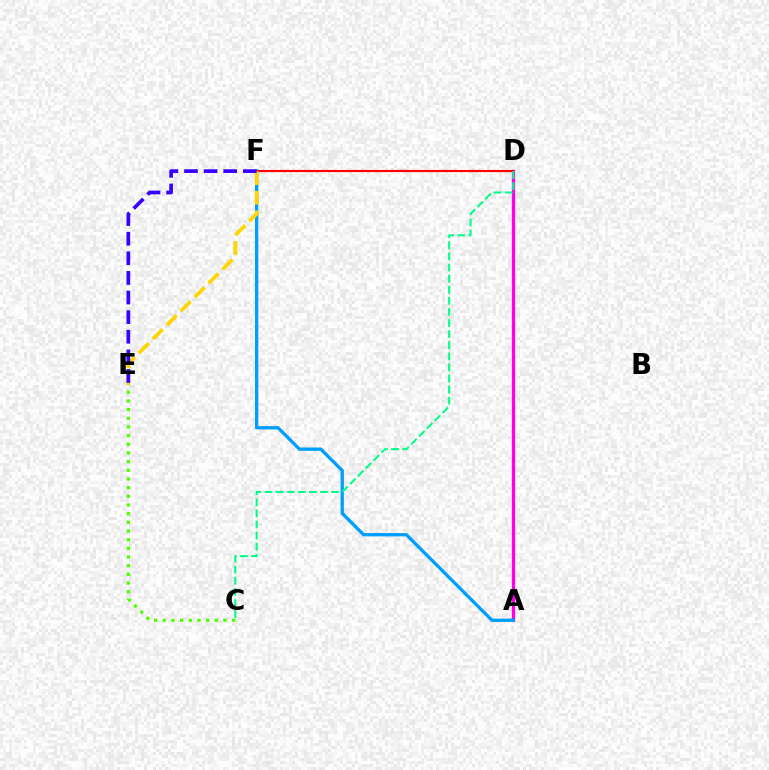{('A', 'D'): [{'color': '#ff00ed', 'line_style': 'solid', 'thickness': 2.37}], ('A', 'F'): [{'color': '#009eff', 'line_style': 'solid', 'thickness': 2.38}], ('C', 'E'): [{'color': '#4fff00', 'line_style': 'dotted', 'thickness': 2.36}], ('D', 'F'): [{'color': '#ff0000', 'line_style': 'solid', 'thickness': 1.56}], ('E', 'F'): [{'color': '#ffd500', 'line_style': 'dashed', 'thickness': 2.68}, {'color': '#3700ff', 'line_style': 'dashed', 'thickness': 2.66}], ('C', 'D'): [{'color': '#00ff86', 'line_style': 'dashed', 'thickness': 1.51}]}